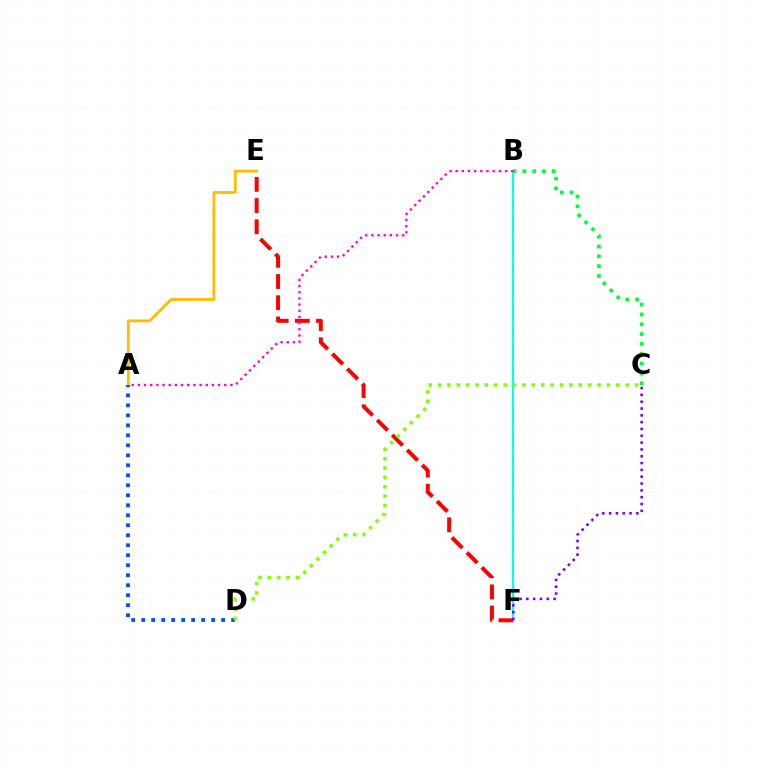{('A', 'E'): [{'color': '#ffbd00', 'line_style': 'solid', 'thickness': 2.02}], ('B', 'F'): [{'color': '#00fff6', 'line_style': 'solid', 'thickness': 1.58}], ('E', 'F'): [{'color': '#ff0000', 'line_style': 'dashed', 'thickness': 2.88}], ('C', 'F'): [{'color': '#7200ff', 'line_style': 'dotted', 'thickness': 1.85}], ('B', 'C'): [{'color': '#00ff39', 'line_style': 'dotted', 'thickness': 2.67}], ('A', 'B'): [{'color': '#ff00cf', 'line_style': 'dotted', 'thickness': 1.68}], ('A', 'D'): [{'color': '#004bff', 'line_style': 'dotted', 'thickness': 2.71}], ('C', 'D'): [{'color': '#84ff00', 'line_style': 'dotted', 'thickness': 2.55}]}